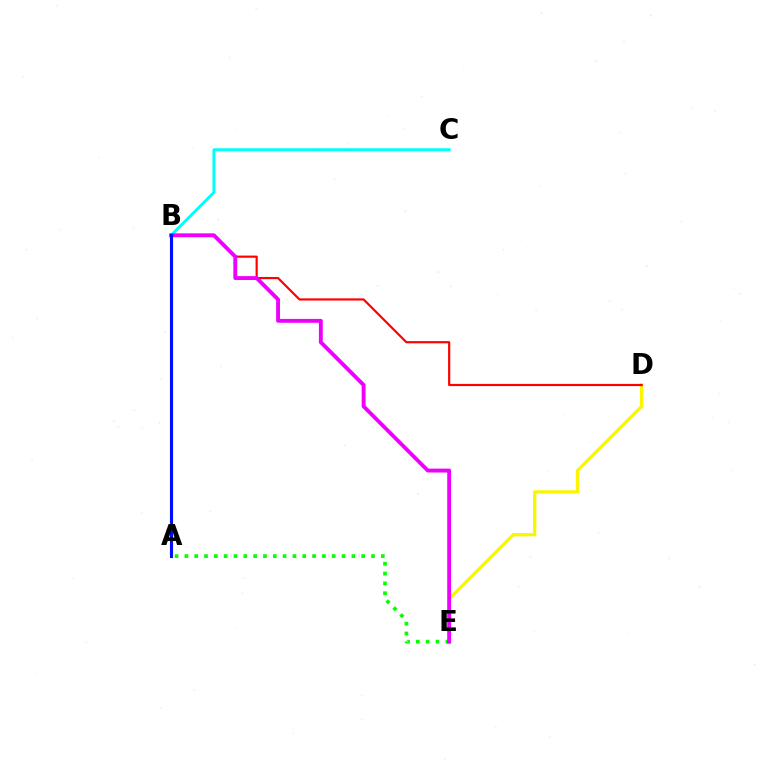{('B', 'C'): [{'color': '#00fff6', 'line_style': 'solid', 'thickness': 2.11}], ('D', 'E'): [{'color': '#fcf500', 'line_style': 'solid', 'thickness': 2.38}], ('B', 'D'): [{'color': '#ff0000', 'line_style': 'solid', 'thickness': 1.57}], ('A', 'E'): [{'color': '#08ff00', 'line_style': 'dotted', 'thickness': 2.67}], ('B', 'E'): [{'color': '#ee00ff', 'line_style': 'solid', 'thickness': 2.79}], ('A', 'B'): [{'color': '#0010ff', 'line_style': 'solid', 'thickness': 2.24}]}